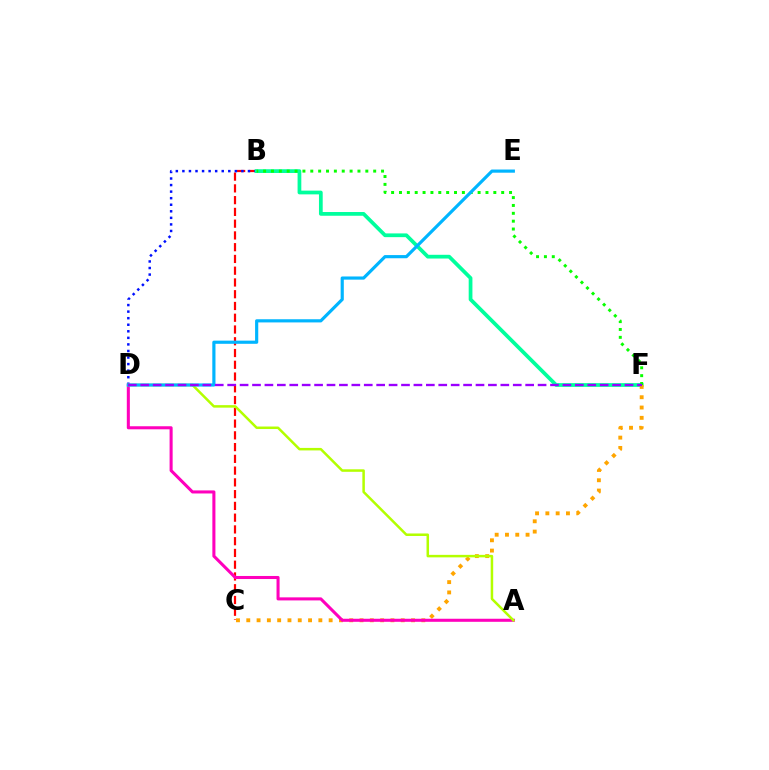{('B', 'C'): [{'color': '#ff0000', 'line_style': 'dashed', 'thickness': 1.6}], ('B', 'D'): [{'color': '#0010ff', 'line_style': 'dotted', 'thickness': 1.78}], ('B', 'F'): [{'color': '#00ff9d', 'line_style': 'solid', 'thickness': 2.69}, {'color': '#08ff00', 'line_style': 'dotted', 'thickness': 2.14}], ('C', 'F'): [{'color': '#ffa500', 'line_style': 'dotted', 'thickness': 2.8}], ('A', 'D'): [{'color': '#ff00bd', 'line_style': 'solid', 'thickness': 2.2}, {'color': '#b3ff00', 'line_style': 'solid', 'thickness': 1.8}], ('D', 'E'): [{'color': '#00b5ff', 'line_style': 'solid', 'thickness': 2.28}], ('D', 'F'): [{'color': '#9b00ff', 'line_style': 'dashed', 'thickness': 1.69}]}